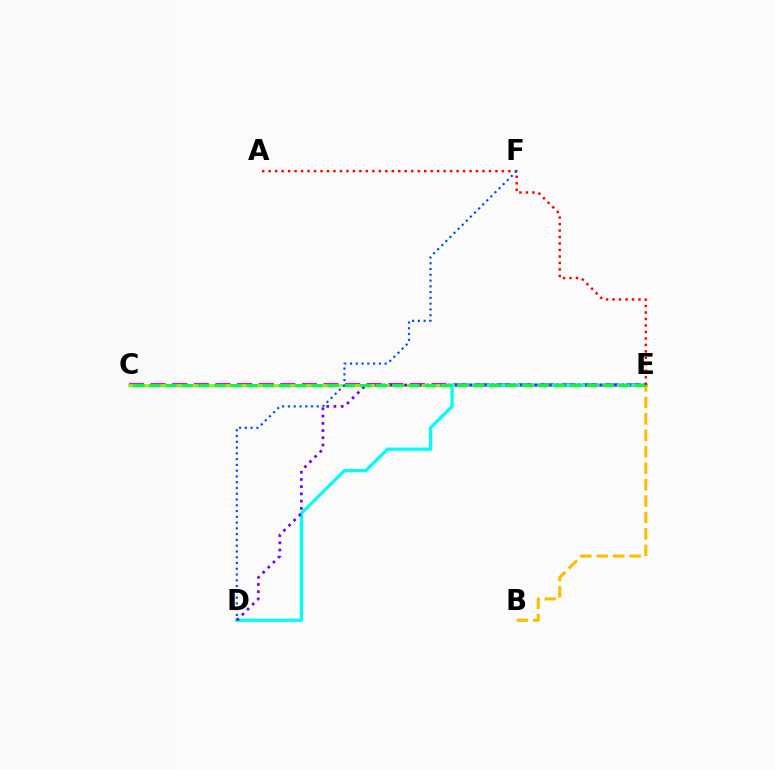{('C', 'E'): [{'color': '#ff00cf', 'line_style': 'dashed', 'thickness': 2.93}, {'color': '#84ff00', 'line_style': 'solid', 'thickness': 1.97}, {'color': '#00ff39', 'line_style': 'dashed', 'thickness': 2.2}], ('D', 'E'): [{'color': '#00fff6', 'line_style': 'solid', 'thickness': 2.36}, {'color': '#7200ff', 'line_style': 'dotted', 'thickness': 1.97}], ('B', 'E'): [{'color': '#ffbd00', 'line_style': 'dashed', 'thickness': 2.23}], ('A', 'E'): [{'color': '#ff0000', 'line_style': 'dotted', 'thickness': 1.76}], ('D', 'F'): [{'color': '#004bff', 'line_style': 'dotted', 'thickness': 1.57}]}